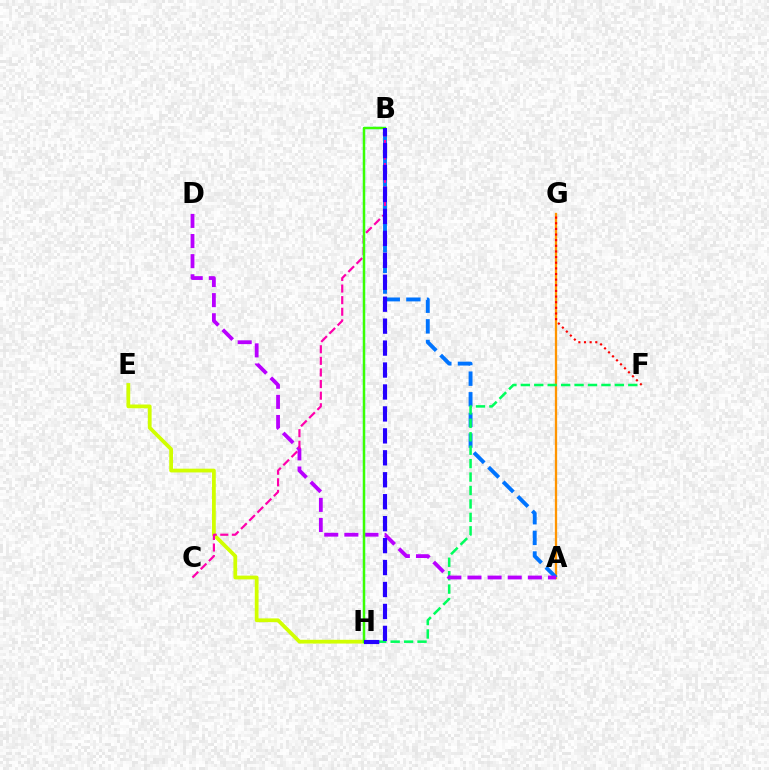{('E', 'H'): [{'color': '#d1ff00', 'line_style': 'solid', 'thickness': 2.71}], ('A', 'G'): [{'color': '#ff9400', 'line_style': 'solid', 'thickness': 1.66}], ('F', 'G'): [{'color': '#ff0000', 'line_style': 'dotted', 'thickness': 1.53}], ('A', 'B'): [{'color': '#0074ff', 'line_style': 'dashed', 'thickness': 2.8}], ('F', 'H'): [{'color': '#00ff5c', 'line_style': 'dashed', 'thickness': 1.82}], ('A', 'D'): [{'color': '#b900ff', 'line_style': 'dashed', 'thickness': 2.73}], ('B', 'C'): [{'color': '#ff00ac', 'line_style': 'dashed', 'thickness': 1.58}], ('B', 'H'): [{'color': '#00fff6', 'line_style': 'solid', 'thickness': 1.63}, {'color': '#3dff00', 'line_style': 'solid', 'thickness': 1.7}, {'color': '#2500ff', 'line_style': 'dashed', 'thickness': 2.98}]}